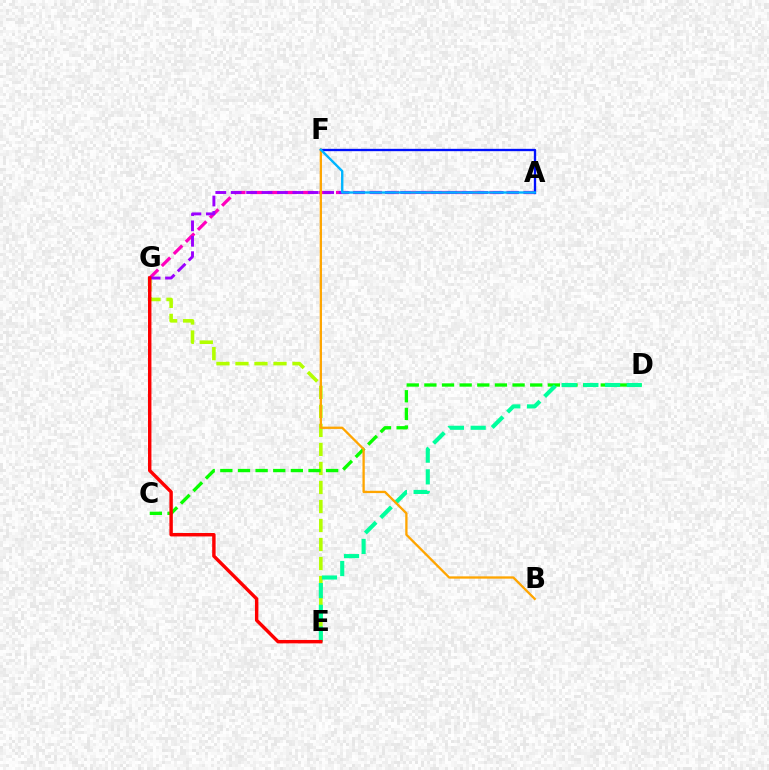{('A', 'G'): [{'color': '#ff00bd', 'line_style': 'dashed', 'thickness': 2.32}, {'color': '#9b00ff', 'line_style': 'dashed', 'thickness': 2.09}], ('E', 'G'): [{'color': '#b3ff00', 'line_style': 'dashed', 'thickness': 2.58}, {'color': '#ff0000', 'line_style': 'solid', 'thickness': 2.47}], ('C', 'D'): [{'color': '#08ff00', 'line_style': 'dashed', 'thickness': 2.4}], ('D', 'E'): [{'color': '#00ff9d', 'line_style': 'dashed', 'thickness': 2.95}], ('A', 'F'): [{'color': '#0010ff', 'line_style': 'solid', 'thickness': 1.68}, {'color': '#00b5ff', 'line_style': 'solid', 'thickness': 1.71}], ('B', 'F'): [{'color': '#ffa500', 'line_style': 'solid', 'thickness': 1.66}]}